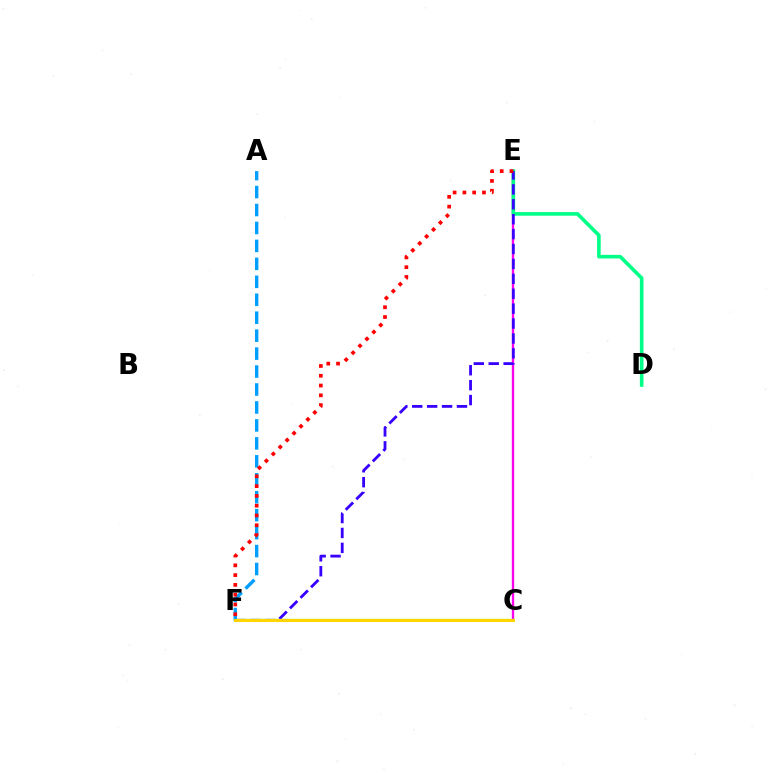{('C', 'E'): [{'color': '#ff00ed', 'line_style': 'solid', 'thickness': 1.69}], ('D', 'E'): [{'color': '#00ff86', 'line_style': 'solid', 'thickness': 2.6}], ('E', 'F'): [{'color': '#3700ff', 'line_style': 'dashed', 'thickness': 2.03}, {'color': '#ff0000', 'line_style': 'dotted', 'thickness': 2.66}], ('C', 'F'): [{'color': '#4fff00', 'line_style': 'solid', 'thickness': 1.62}, {'color': '#ffd500', 'line_style': 'solid', 'thickness': 2.21}], ('A', 'F'): [{'color': '#009eff', 'line_style': 'dashed', 'thickness': 2.44}]}